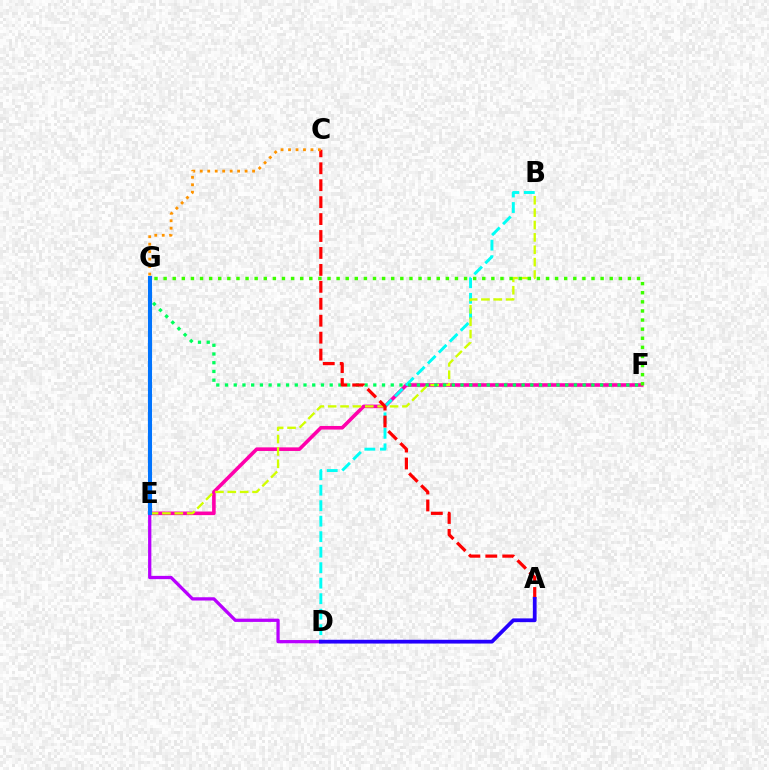{('D', 'E'): [{'color': '#b900ff', 'line_style': 'solid', 'thickness': 2.35}], ('E', 'F'): [{'color': '#ff00ac', 'line_style': 'solid', 'thickness': 2.59}], ('B', 'D'): [{'color': '#00fff6', 'line_style': 'dashed', 'thickness': 2.11}], ('B', 'E'): [{'color': '#d1ff00', 'line_style': 'dashed', 'thickness': 1.68}], ('F', 'G'): [{'color': '#00ff5c', 'line_style': 'dotted', 'thickness': 2.37}, {'color': '#3dff00', 'line_style': 'dotted', 'thickness': 2.47}], ('E', 'G'): [{'color': '#0074ff', 'line_style': 'solid', 'thickness': 2.95}], ('A', 'C'): [{'color': '#ff0000', 'line_style': 'dashed', 'thickness': 2.3}], ('A', 'D'): [{'color': '#2500ff', 'line_style': 'solid', 'thickness': 2.7}], ('C', 'G'): [{'color': '#ff9400', 'line_style': 'dotted', 'thickness': 2.03}]}